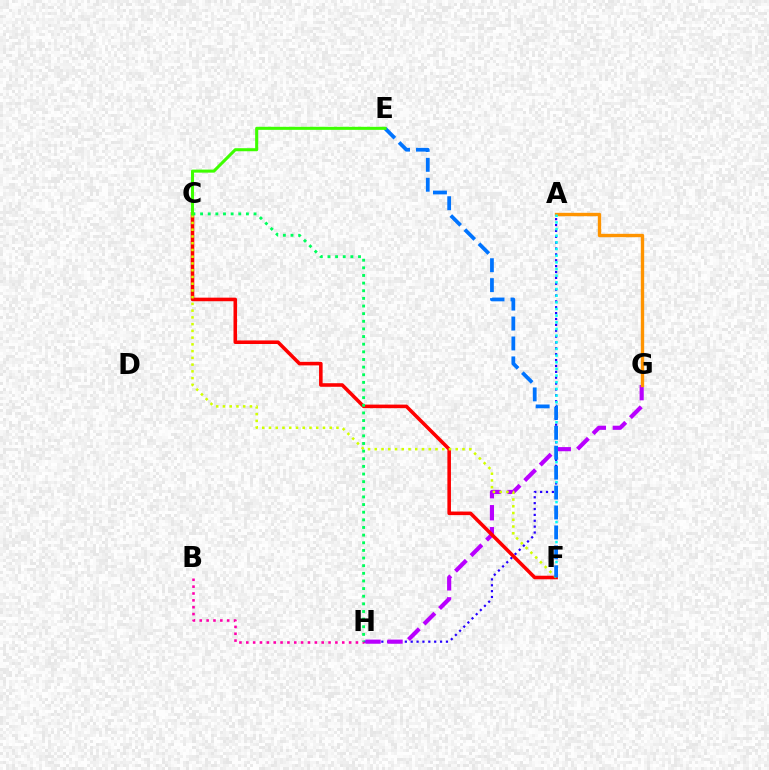{('A', 'H'): [{'color': '#2500ff', 'line_style': 'dotted', 'thickness': 1.6}], ('B', 'H'): [{'color': '#ff00ac', 'line_style': 'dotted', 'thickness': 1.86}], ('G', 'H'): [{'color': '#b900ff', 'line_style': 'dashed', 'thickness': 2.98}], ('A', 'G'): [{'color': '#ff9400', 'line_style': 'solid', 'thickness': 2.42}], ('C', 'F'): [{'color': '#ff0000', 'line_style': 'solid', 'thickness': 2.57}, {'color': '#d1ff00', 'line_style': 'dotted', 'thickness': 1.83}], ('A', 'F'): [{'color': '#00fff6', 'line_style': 'dotted', 'thickness': 1.81}], ('C', 'H'): [{'color': '#00ff5c', 'line_style': 'dotted', 'thickness': 2.07}], ('E', 'F'): [{'color': '#0074ff', 'line_style': 'dashed', 'thickness': 2.71}], ('C', 'E'): [{'color': '#3dff00', 'line_style': 'solid', 'thickness': 2.19}]}